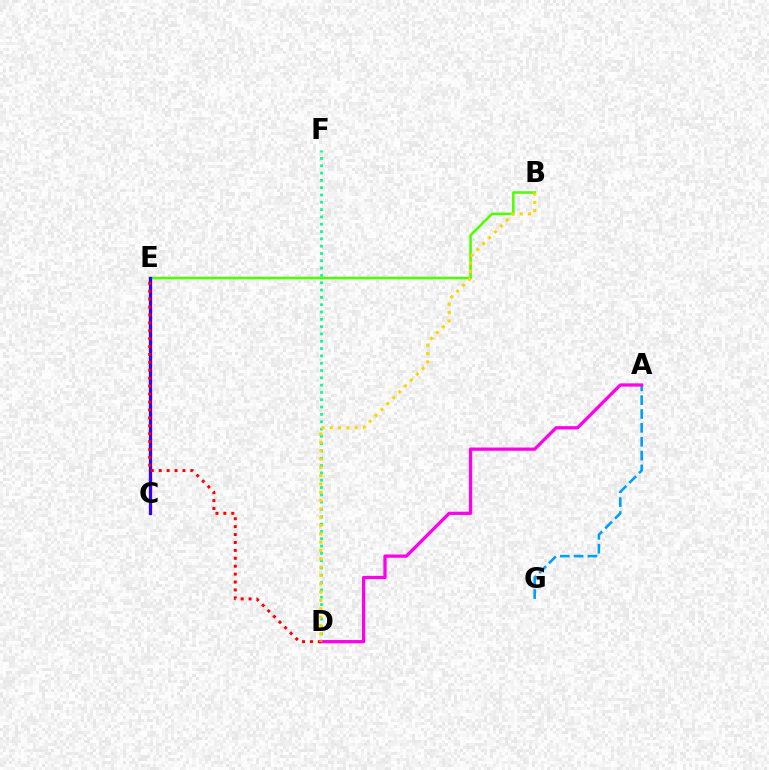{('A', 'G'): [{'color': '#009eff', 'line_style': 'dashed', 'thickness': 1.88}], ('D', 'F'): [{'color': '#00ff86', 'line_style': 'dotted', 'thickness': 1.99}], ('A', 'D'): [{'color': '#ff00ed', 'line_style': 'solid', 'thickness': 2.35}], ('B', 'E'): [{'color': '#4fff00', 'line_style': 'solid', 'thickness': 1.85}], ('C', 'E'): [{'color': '#3700ff', 'line_style': 'solid', 'thickness': 2.35}], ('D', 'E'): [{'color': '#ff0000', 'line_style': 'dotted', 'thickness': 2.15}], ('B', 'D'): [{'color': '#ffd500', 'line_style': 'dotted', 'thickness': 2.26}]}